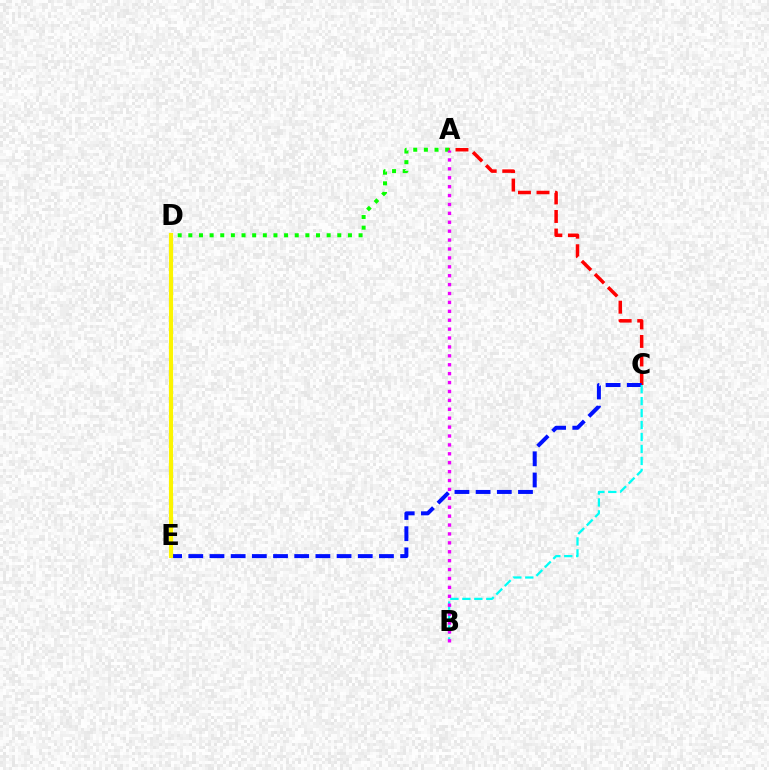{('A', 'C'): [{'color': '#ff0000', 'line_style': 'dashed', 'thickness': 2.52}], ('C', 'E'): [{'color': '#0010ff', 'line_style': 'dashed', 'thickness': 2.88}], ('A', 'D'): [{'color': '#08ff00', 'line_style': 'dotted', 'thickness': 2.89}], ('D', 'E'): [{'color': '#fcf500', 'line_style': 'solid', 'thickness': 2.98}], ('B', 'C'): [{'color': '#00fff6', 'line_style': 'dashed', 'thickness': 1.62}], ('A', 'B'): [{'color': '#ee00ff', 'line_style': 'dotted', 'thickness': 2.42}]}